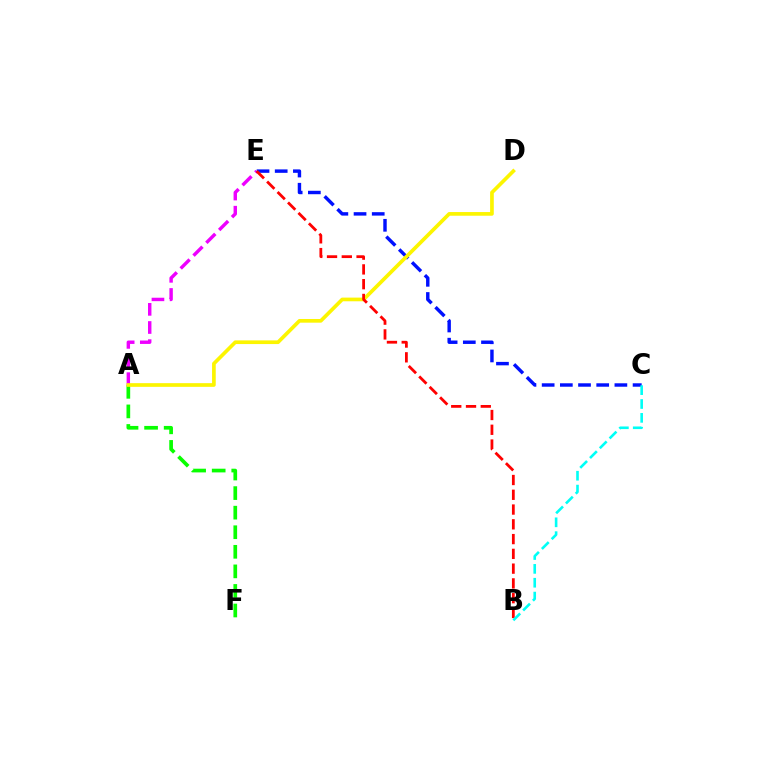{('A', 'F'): [{'color': '#08ff00', 'line_style': 'dashed', 'thickness': 2.66}], ('A', 'E'): [{'color': '#ee00ff', 'line_style': 'dashed', 'thickness': 2.46}], ('C', 'E'): [{'color': '#0010ff', 'line_style': 'dashed', 'thickness': 2.47}], ('A', 'D'): [{'color': '#fcf500', 'line_style': 'solid', 'thickness': 2.65}], ('B', 'E'): [{'color': '#ff0000', 'line_style': 'dashed', 'thickness': 2.01}], ('B', 'C'): [{'color': '#00fff6', 'line_style': 'dashed', 'thickness': 1.88}]}